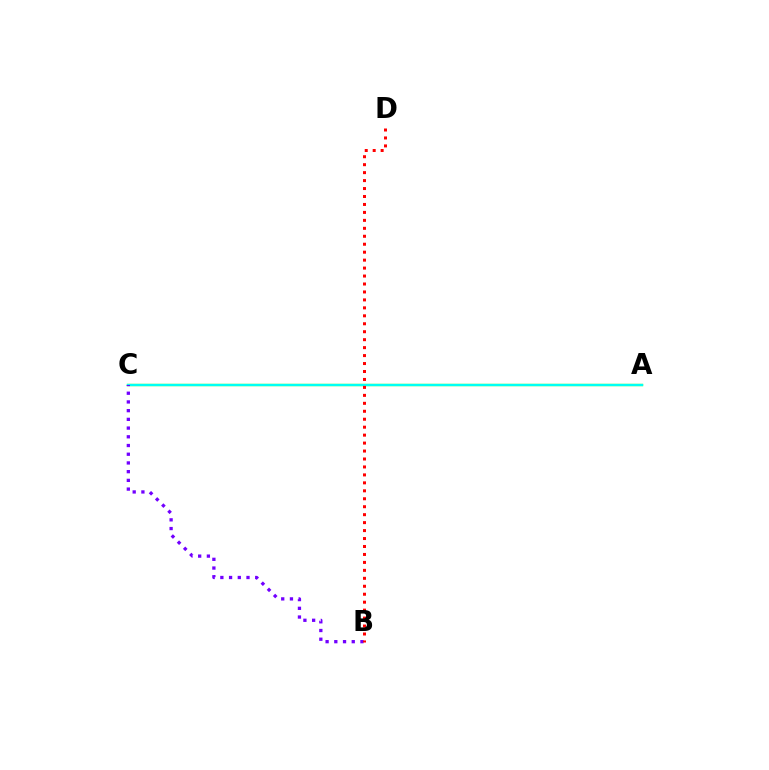{('A', 'C'): [{'color': '#84ff00', 'line_style': 'solid', 'thickness': 1.72}, {'color': '#00fff6', 'line_style': 'solid', 'thickness': 1.66}], ('B', 'C'): [{'color': '#7200ff', 'line_style': 'dotted', 'thickness': 2.37}], ('B', 'D'): [{'color': '#ff0000', 'line_style': 'dotted', 'thickness': 2.16}]}